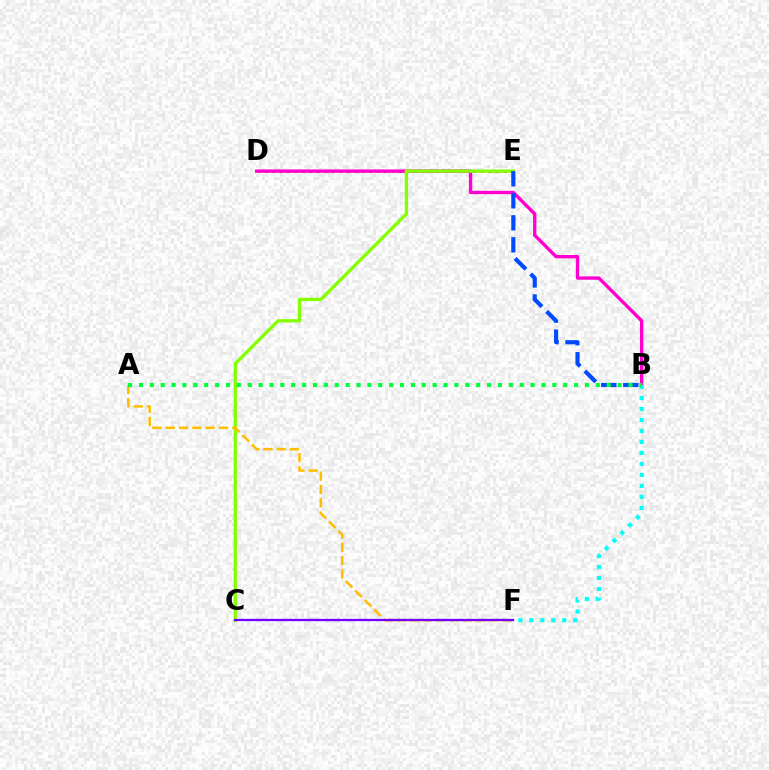{('D', 'E'): [{'color': '#ff0000', 'line_style': 'dotted', 'thickness': 2.02}], ('B', 'D'): [{'color': '#ff00cf', 'line_style': 'solid', 'thickness': 2.41}], ('B', 'F'): [{'color': '#00fff6', 'line_style': 'dotted', 'thickness': 2.98}], ('C', 'E'): [{'color': '#84ff00', 'line_style': 'solid', 'thickness': 2.4}], ('A', 'F'): [{'color': '#ffbd00', 'line_style': 'dashed', 'thickness': 1.81}], ('B', 'E'): [{'color': '#004bff', 'line_style': 'dashed', 'thickness': 2.99}], ('A', 'B'): [{'color': '#00ff39', 'line_style': 'dotted', 'thickness': 2.96}], ('C', 'F'): [{'color': '#7200ff', 'line_style': 'solid', 'thickness': 1.66}]}